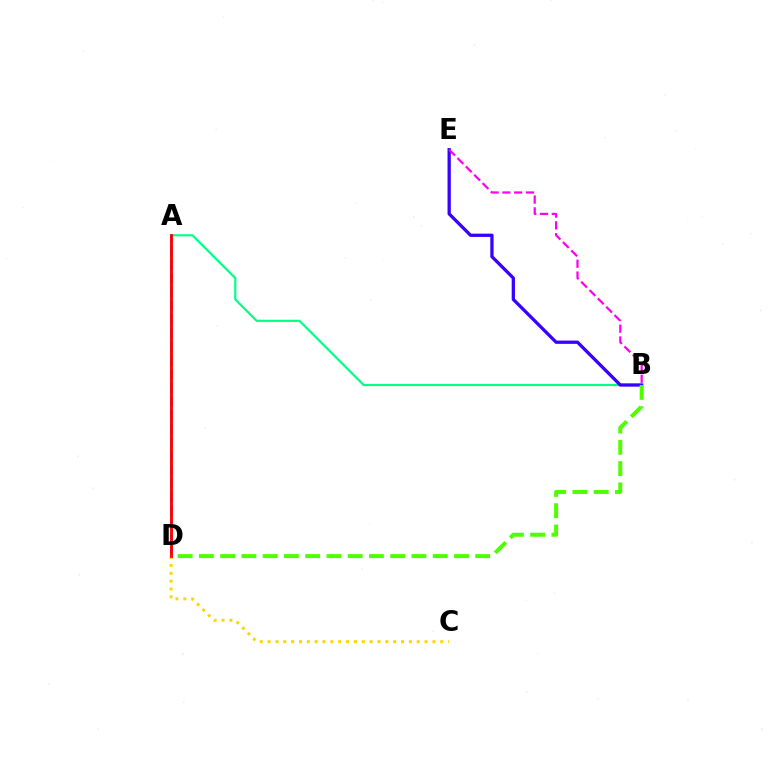{('C', 'D'): [{'color': '#ffd500', 'line_style': 'dotted', 'thickness': 2.13}], ('A', 'B'): [{'color': '#00ff86', 'line_style': 'solid', 'thickness': 1.57}], ('A', 'D'): [{'color': '#009eff', 'line_style': 'dashed', 'thickness': 1.86}, {'color': '#ff0000', 'line_style': 'solid', 'thickness': 2.05}], ('B', 'E'): [{'color': '#3700ff', 'line_style': 'solid', 'thickness': 2.36}, {'color': '#ff00ed', 'line_style': 'dashed', 'thickness': 1.6}], ('B', 'D'): [{'color': '#4fff00', 'line_style': 'dashed', 'thickness': 2.89}]}